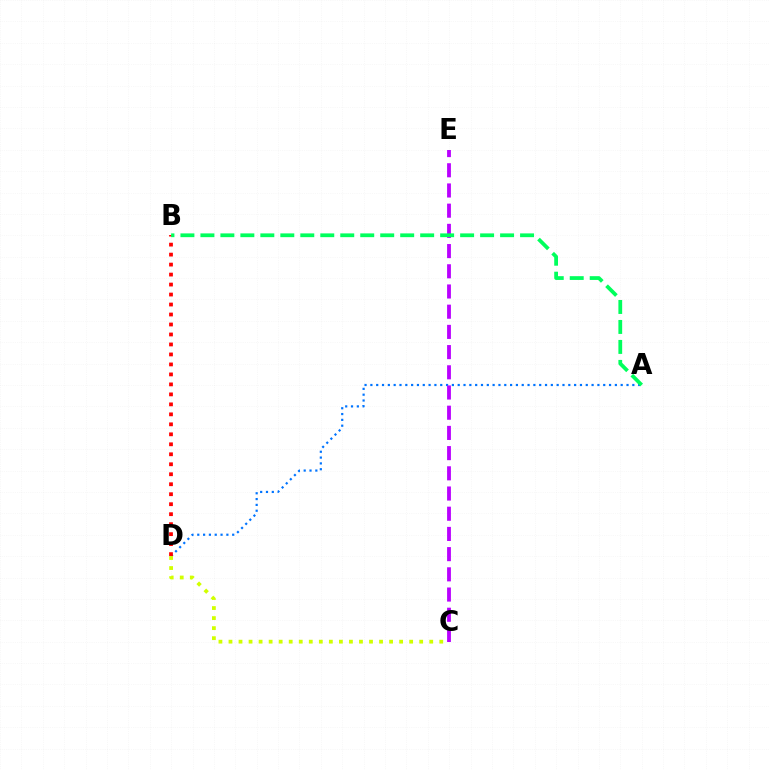{('A', 'D'): [{'color': '#0074ff', 'line_style': 'dotted', 'thickness': 1.58}], ('B', 'D'): [{'color': '#ff0000', 'line_style': 'dotted', 'thickness': 2.71}], ('C', 'E'): [{'color': '#b900ff', 'line_style': 'dashed', 'thickness': 2.74}], ('C', 'D'): [{'color': '#d1ff00', 'line_style': 'dotted', 'thickness': 2.73}], ('A', 'B'): [{'color': '#00ff5c', 'line_style': 'dashed', 'thickness': 2.71}]}